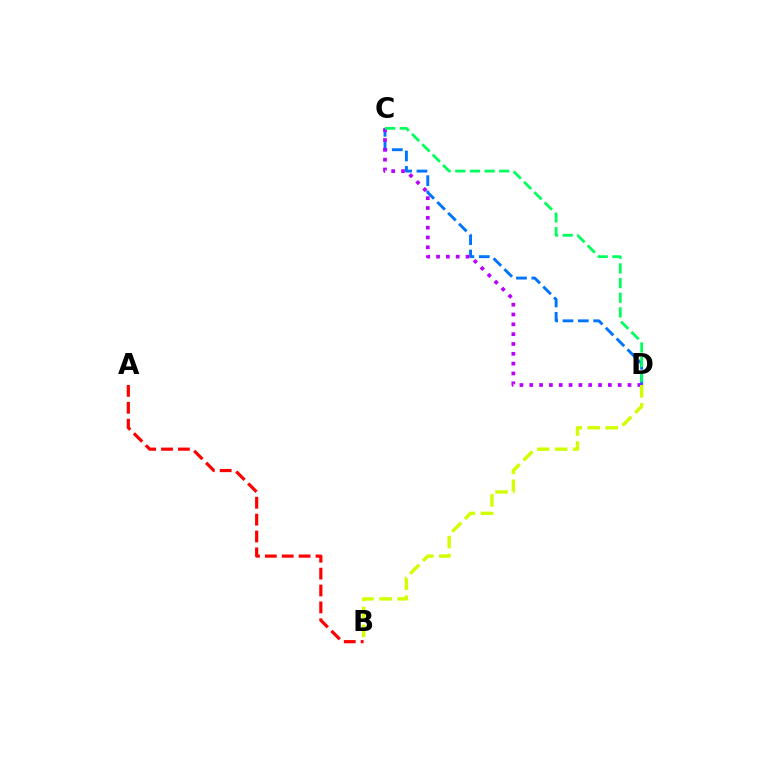{('C', 'D'): [{'color': '#0074ff', 'line_style': 'dashed', 'thickness': 2.09}, {'color': '#b900ff', 'line_style': 'dotted', 'thickness': 2.67}, {'color': '#00ff5c', 'line_style': 'dashed', 'thickness': 1.99}], ('B', 'D'): [{'color': '#d1ff00', 'line_style': 'dashed', 'thickness': 2.44}], ('A', 'B'): [{'color': '#ff0000', 'line_style': 'dashed', 'thickness': 2.29}]}